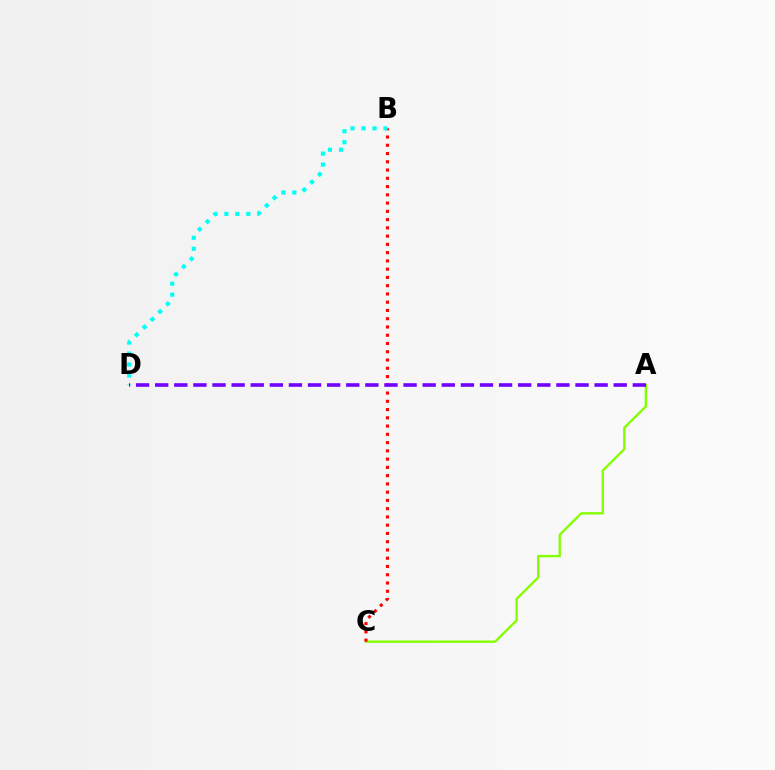{('A', 'C'): [{'color': '#84ff00', 'line_style': 'solid', 'thickness': 1.69}], ('B', 'C'): [{'color': '#ff0000', 'line_style': 'dotted', 'thickness': 2.24}], ('B', 'D'): [{'color': '#00fff6', 'line_style': 'dotted', 'thickness': 2.98}], ('A', 'D'): [{'color': '#7200ff', 'line_style': 'dashed', 'thickness': 2.6}]}